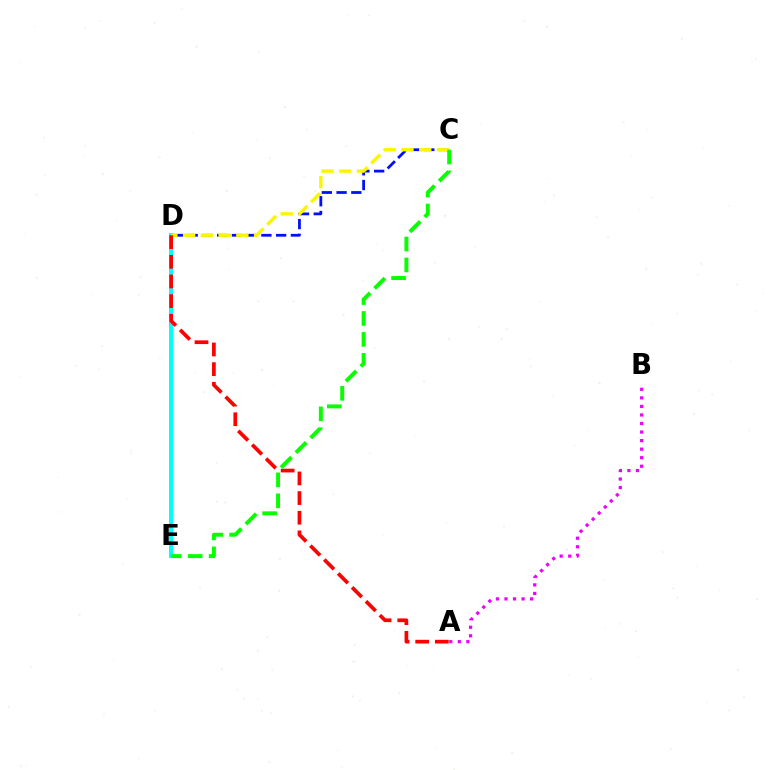{('D', 'E'): [{'color': '#00fff6', 'line_style': 'solid', 'thickness': 2.87}], ('C', 'D'): [{'color': '#0010ff', 'line_style': 'dashed', 'thickness': 2.0}, {'color': '#fcf500', 'line_style': 'dashed', 'thickness': 2.41}], ('A', 'D'): [{'color': '#ff0000', 'line_style': 'dashed', 'thickness': 2.67}], ('C', 'E'): [{'color': '#08ff00', 'line_style': 'dashed', 'thickness': 2.84}], ('A', 'B'): [{'color': '#ee00ff', 'line_style': 'dotted', 'thickness': 2.32}]}